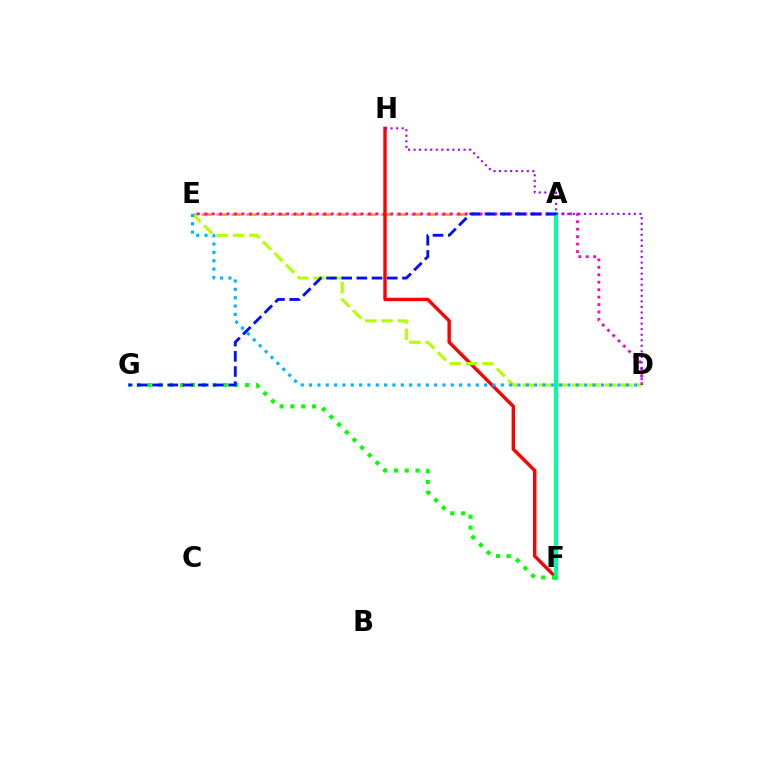{('A', 'E'): [{'color': '#ffa500', 'line_style': 'dashed', 'thickness': 2.03}], ('D', 'E'): [{'color': '#ff00bd', 'line_style': 'dotted', 'thickness': 2.02}, {'color': '#b3ff00', 'line_style': 'dashed', 'thickness': 2.23}, {'color': '#00b5ff', 'line_style': 'dotted', 'thickness': 2.26}], ('F', 'H'): [{'color': '#ff0000', 'line_style': 'solid', 'thickness': 2.45}], ('A', 'F'): [{'color': '#00ff9d', 'line_style': 'solid', 'thickness': 3.0}], ('F', 'G'): [{'color': '#08ff00', 'line_style': 'dotted', 'thickness': 2.94}], ('A', 'G'): [{'color': '#0010ff', 'line_style': 'dashed', 'thickness': 2.07}], ('D', 'H'): [{'color': '#9b00ff', 'line_style': 'dotted', 'thickness': 1.51}]}